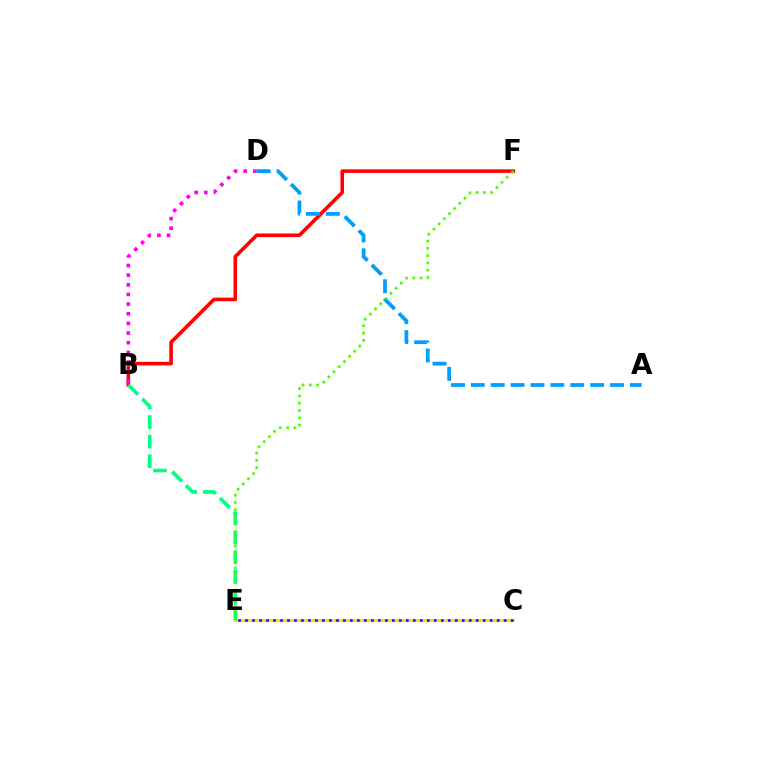{('B', 'F'): [{'color': '#ff0000', 'line_style': 'solid', 'thickness': 2.57}], ('C', 'E'): [{'color': '#ffd500', 'line_style': 'solid', 'thickness': 1.9}, {'color': '#3700ff', 'line_style': 'dotted', 'thickness': 1.9}], ('B', 'E'): [{'color': '#00ff86', 'line_style': 'dashed', 'thickness': 2.66}], ('B', 'D'): [{'color': '#ff00ed', 'line_style': 'dotted', 'thickness': 2.62}], ('E', 'F'): [{'color': '#4fff00', 'line_style': 'dotted', 'thickness': 1.98}], ('A', 'D'): [{'color': '#009eff', 'line_style': 'dashed', 'thickness': 2.7}]}